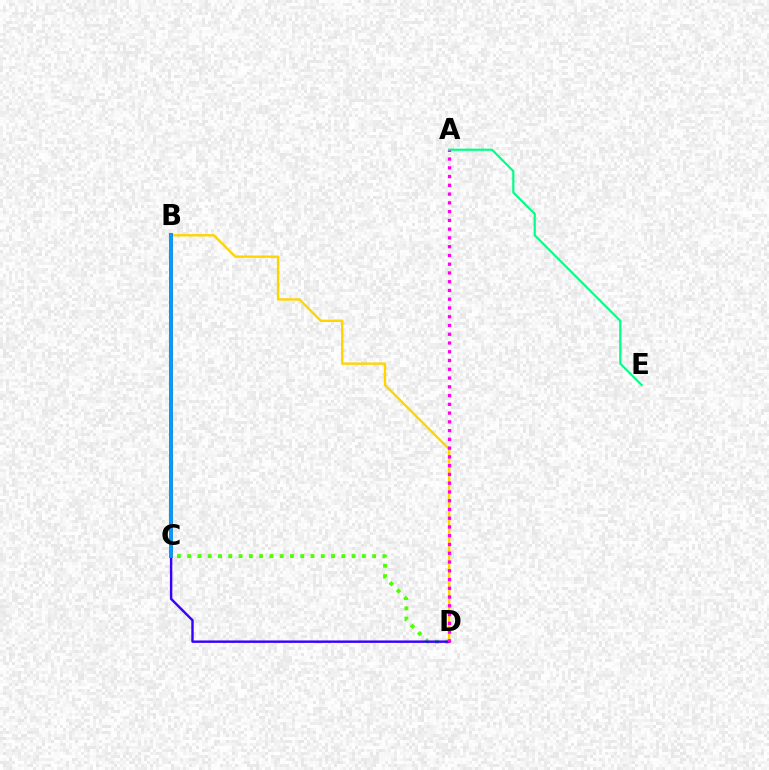{('B', 'D'): [{'color': '#ffd500', 'line_style': 'solid', 'thickness': 1.71}], ('C', 'D'): [{'color': '#4fff00', 'line_style': 'dotted', 'thickness': 2.79}, {'color': '#3700ff', 'line_style': 'solid', 'thickness': 1.74}], ('B', 'C'): [{'color': '#ff0000', 'line_style': 'solid', 'thickness': 2.7}, {'color': '#009eff', 'line_style': 'solid', 'thickness': 2.69}], ('A', 'E'): [{'color': '#00ff86', 'line_style': 'solid', 'thickness': 1.57}], ('A', 'D'): [{'color': '#ff00ed', 'line_style': 'dotted', 'thickness': 2.38}]}